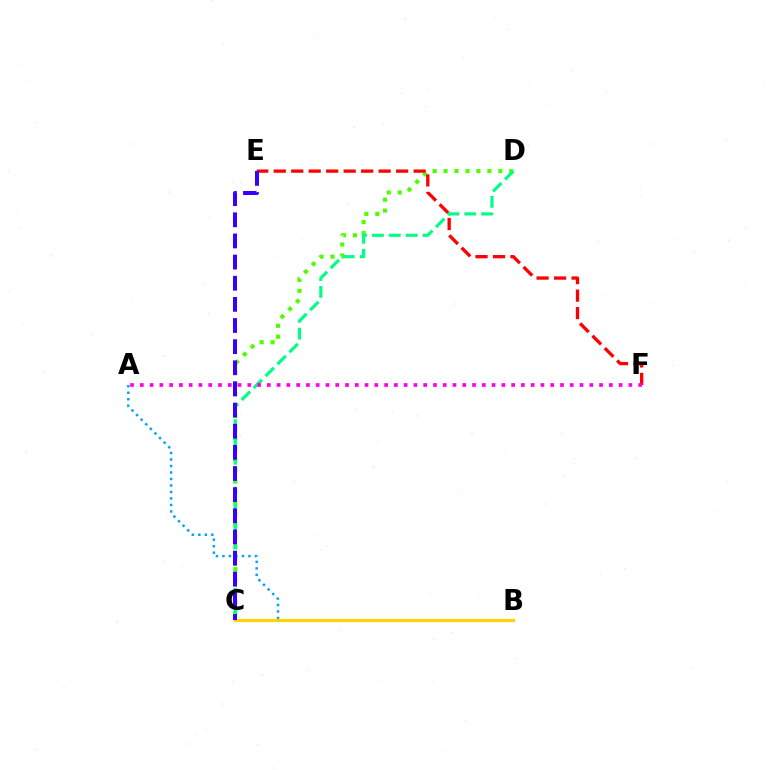{('A', 'B'): [{'color': '#009eff', 'line_style': 'dotted', 'thickness': 1.77}], ('C', 'D'): [{'color': '#4fff00', 'line_style': 'dotted', 'thickness': 2.97}, {'color': '#00ff86', 'line_style': 'dashed', 'thickness': 2.29}], ('E', 'F'): [{'color': '#ff0000', 'line_style': 'dashed', 'thickness': 2.38}], ('B', 'C'): [{'color': '#ffd500', 'line_style': 'solid', 'thickness': 2.27}], ('C', 'E'): [{'color': '#3700ff', 'line_style': 'dashed', 'thickness': 2.87}], ('A', 'F'): [{'color': '#ff00ed', 'line_style': 'dotted', 'thickness': 2.65}]}